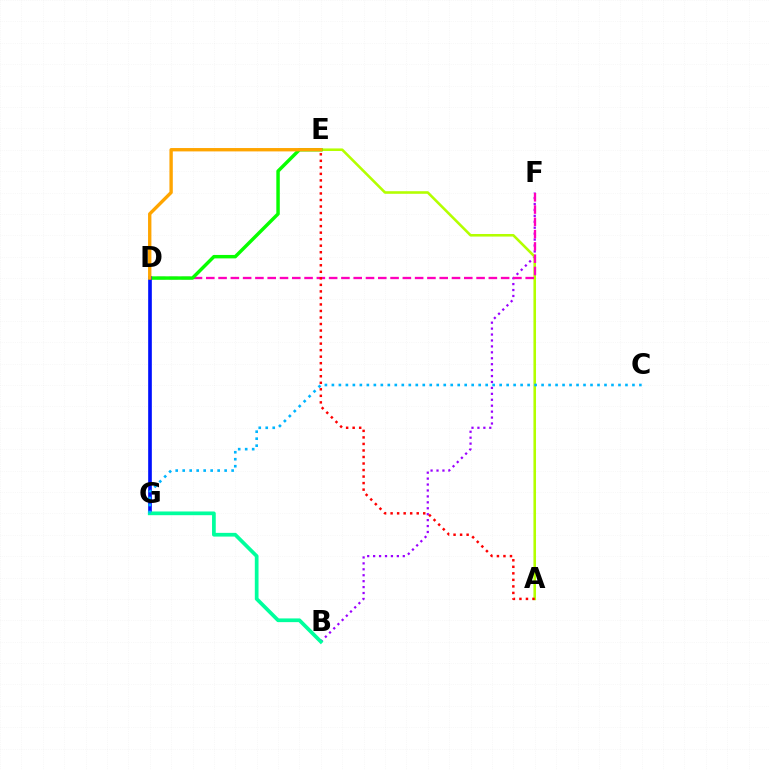{('B', 'F'): [{'color': '#9b00ff', 'line_style': 'dotted', 'thickness': 1.61}], ('A', 'E'): [{'color': '#b3ff00', 'line_style': 'solid', 'thickness': 1.86}, {'color': '#ff0000', 'line_style': 'dotted', 'thickness': 1.77}], ('D', 'F'): [{'color': '#ff00bd', 'line_style': 'dashed', 'thickness': 1.67}], ('D', 'E'): [{'color': '#08ff00', 'line_style': 'solid', 'thickness': 2.48}, {'color': '#ffa500', 'line_style': 'solid', 'thickness': 2.42}], ('D', 'G'): [{'color': '#0010ff', 'line_style': 'solid', 'thickness': 2.63}], ('B', 'G'): [{'color': '#00ff9d', 'line_style': 'solid', 'thickness': 2.67}], ('C', 'G'): [{'color': '#00b5ff', 'line_style': 'dotted', 'thickness': 1.9}]}